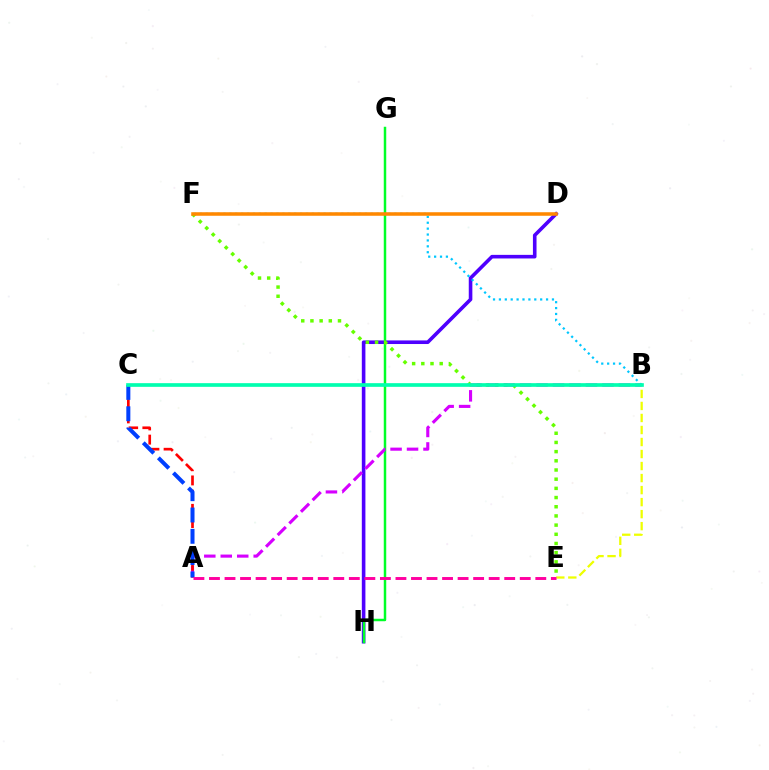{('D', 'H'): [{'color': '#4f00ff', 'line_style': 'solid', 'thickness': 2.59}], ('G', 'H'): [{'color': '#00ff27', 'line_style': 'solid', 'thickness': 1.78}], ('E', 'F'): [{'color': '#66ff00', 'line_style': 'dotted', 'thickness': 2.5}], ('A', 'B'): [{'color': '#d600ff', 'line_style': 'dashed', 'thickness': 2.24}], ('B', 'F'): [{'color': '#00c7ff', 'line_style': 'dotted', 'thickness': 1.6}], ('B', 'E'): [{'color': '#eeff00', 'line_style': 'dashed', 'thickness': 1.63}], ('A', 'C'): [{'color': '#ff0000', 'line_style': 'dashed', 'thickness': 1.93}, {'color': '#003fff', 'line_style': 'dashed', 'thickness': 2.89}], ('D', 'F'): [{'color': '#ff8800', 'line_style': 'solid', 'thickness': 2.55}], ('A', 'E'): [{'color': '#ff00a0', 'line_style': 'dashed', 'thickness': 2.11}], ('B', 'C'): [{'color': '#00ffaf', 'line_style': 'solid', 'thickness': 2.65}]}